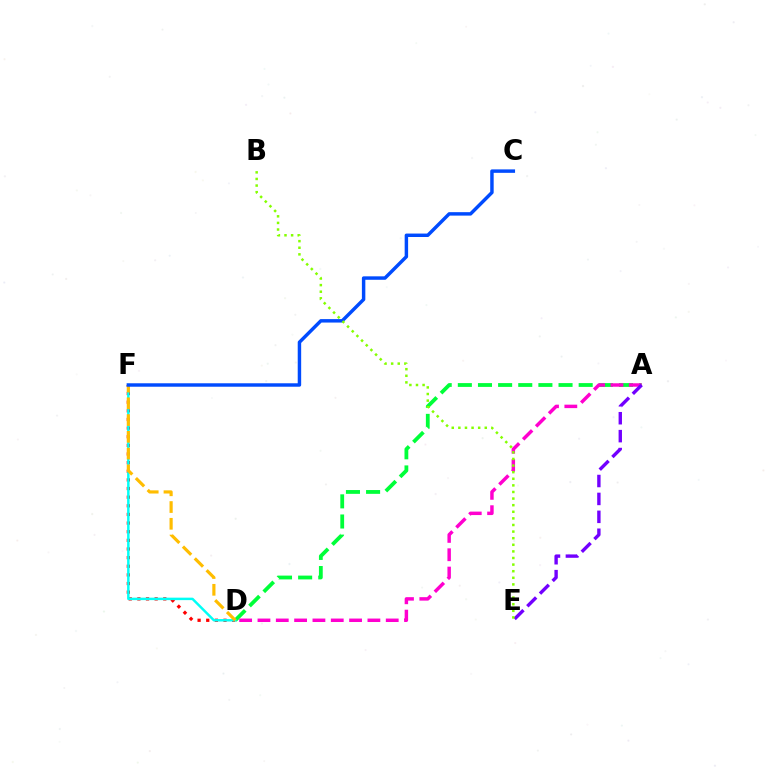{('D', 'F'): [{'color': '#ff0000', 'line_style': 'dotted', 'thickness': 2.35}, {'color': '#00fff6', 'line_style': 'solid', 'thickness': 1.77}, {'color': '#ffbd00', 'line_style': 'dashed', 'thickness': 2.27}], ('A', 'D'): [{'color': '#00ff39', 'line_style': 'dashed', 'thickness': 2.74}, {'color': '#ff00cf', 'line_style': 'dashed', 'thickness': 2.49}], ('A', 'E'): [{'color': '#7200ff', 'line_style': 'dashed', 'thickness': 2.43}], ('C', 'F'): [{'color': '#004bff', 'line_style': 'solid', 'thickness': 2.48}], ('B', 'E'): [{'color': '#84ff00', 'line_style': 'dotted', 'thickness': 1.79}]}